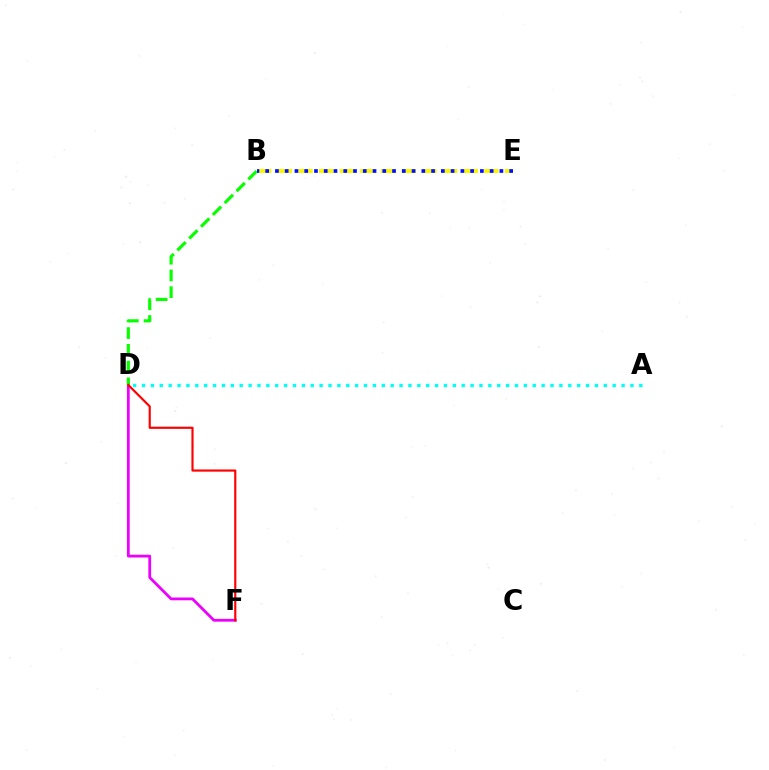{('D', 'F'): [{'color': '#ee00ff', 'line_style': 'solid', 'thickness': 2.0}, {'color': '#ff0000', 'line_style': 'solid', 'thickness': 1.56}], ('B', 'D'): [{'color': '#08ff00', 'line_style': 'dashed', 'thickness': 2.27}], ('B', 'E'): [{'color': '#fcf500', 'line_style': 'dashed', 'thickness': 2.81}, {'color': '#0010ff', 'line_style': 'dotted', 'thickness': 2.65}], ('A', 'D'): [{'color': '#00fff6', 'line_style': 'dotted', 'thickness': 2.41}]}